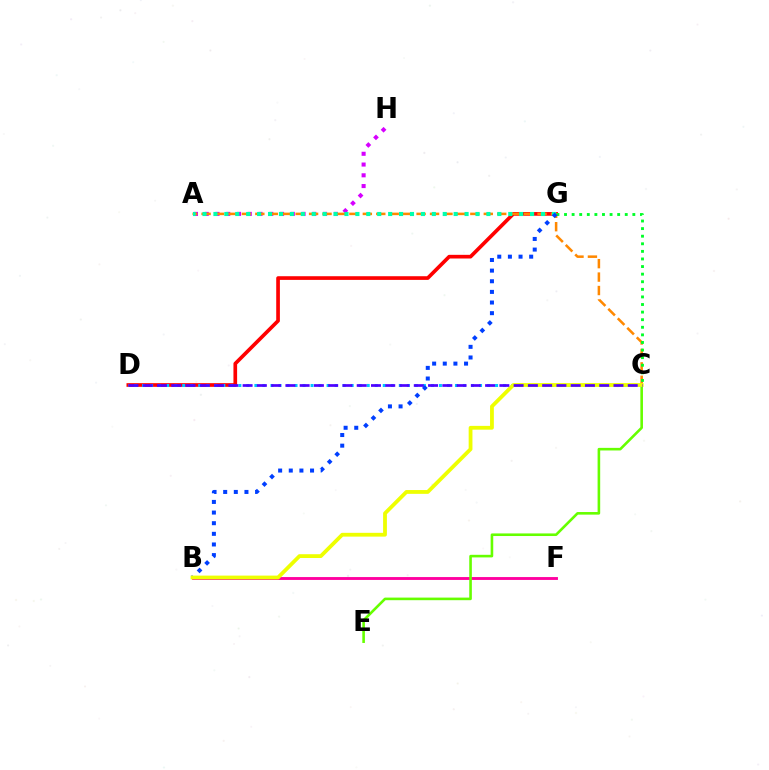{('B', 'F'): [{'color': '#ff00a0', 'line_style': 'solid', 'thickness': 2.07}], ('C', 'E'): [{'color': '#66ff00', 'line_style': 'solid', 'thickness': 1.87}], ('D', 'G'): [{'color': '#ff0000', 'line_style': 'solid', 'thickness': 2.64}], ('A', 'H'): [{'color': '#d600ff', 'line_style': 'dotted', 'thickness': 2.92}], ('C', 'D'): [{'color': '#00c7ff', 'line_style': 'dotted', 'thickness': 2.18}, {'color': '#4f00ff', 'line_style': 'dashed', 'thickness': 1.94}], ('A', 'C'): [{'color': '#ff8800', 'line_style': 'dashed', 'thickness': 1.83}], ('C', 'G'): [{'color': '#00ff27', 'line_style': 'dotted', 'thickness': 2.06}], ('A', 'G'): [{'color': '#00ffaf', 'line_style': 'dotted', 'thickness': 2.97}], ('B', 'G'): [{'color': '#003fff', 'line_style': 'dotted', 'thickness': 2.89}], ('B', 'C'): [{'color': '#eeff00', 'line_style': 'solid', 'thickness': 2.73}]}